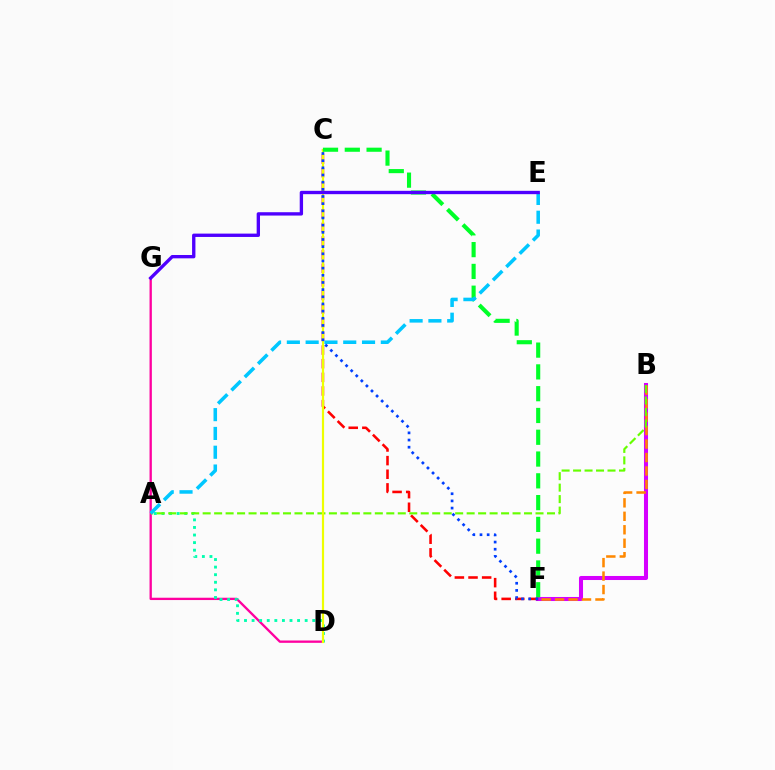{('B', 'F'): [{'color': '#d600ff', 'line_style': 'solid', 'thickness': 2.91}, {'color': '#ff8800', 'line_style': 'dashed', 'thickness': 1.83}], ('C', 'F'): [{'color': '#ff0000', 'line_style': 'dashed', 'thickness': 1.85}, {'color': '#00ff27', 'line_style': 'dashed', 'thickness': 2.96}, {'color': '#003fff', 'line_style': 'dotted', 'thickness': 1.95}], ('D', 'G'): [{'color': '#ff00a0', 'line_style': 'solid', 'thickness': 1.68}], ('A', 'D'): [{'color': '#00ffaf', 'line_style': 'dotted', 'thickness': 2.06}], ('A', 'B'): [{'color': '#66ff00', 'line_style': 'dashed', 'thickness': 1.56}], ('C', 'D'): [{'color': '#eeff00', 'line_style': 'solid', 'thickness': 1.57}], ('A', 'E'): [{'color': '#00c7ff', 'line_style': 'dashed', 'thickness': 2.55}], ('E', 'G'): [{'color': '#4f00ff', 'line_style': 'solid', 'thickness': 2.41}]}